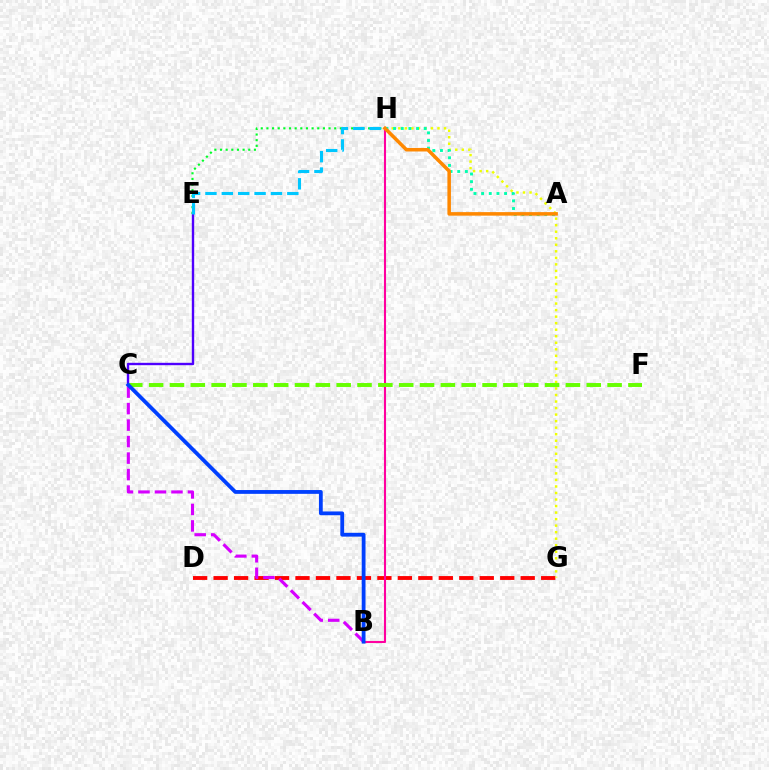{('D', 'G'): [{'color': '#ff0000', 'line_style': 'dashed', 'thickness': 2.78}], ('E', 'H'): [{'color': '#00ff27', 'line_style': 'dotted', 'thickness': 1.53}, {'color': '#00c7ff', 'line_style': 'dashed', 'thickness': 2.22}], ('G', 'H'): [{'color': '#eeff00', 'line_style': 'dotted', 'thickness': 1.77}], ('B', 'H'): [{'color': '#ff00a0', 'line_style': 'solid', 'thickness': 1.51}], ('B', 'C'): [{'color': '#d600ff', 'line_style': 'dashed', 'thickness': 2.24}, {'color': '#003fff', 'line_style': 'solid', 'thickness': 2.74}], ('A', 'H'): [{'color': '#00ffaf', 'line_style': 'dotted', 'thickness': 2.08}, {'color': '#ff8800', 'line_style': 'solid', 'thickness': 2.54}], ('C', 'E'): [{'color': '#4f00ff', 'line_style': 'solid', 'thickness': 1.71}], ('C', 'F'): [{'color': '#66ff00', 'line_style': 'dashed', 'thickness': 2.83}]}